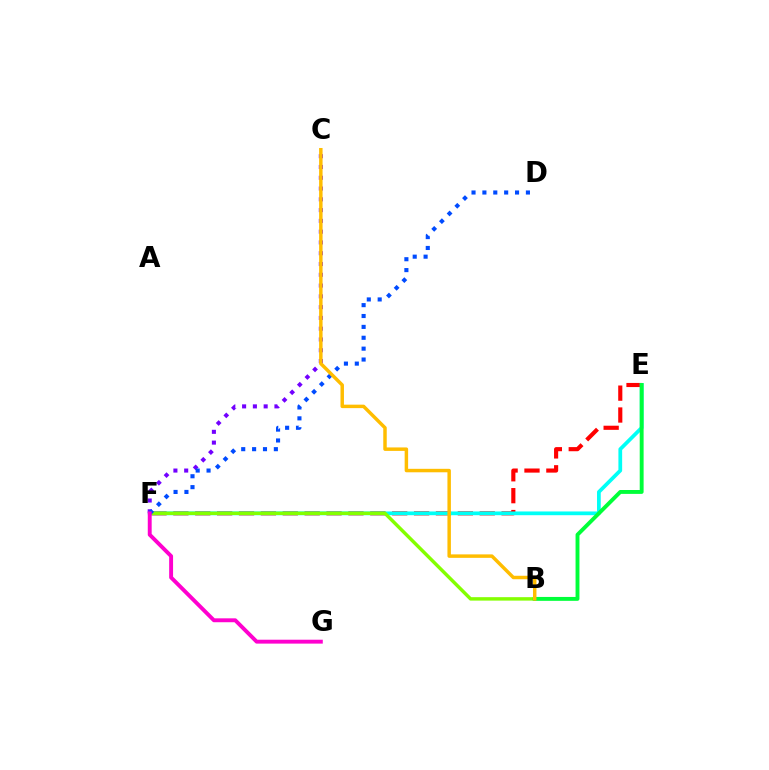{('E', 'F'): [{'color': '#ff0000', 'line_style': 'dashed', 'thickness': 2.97}, {'color': '#00fff6', 'line_style': 'solid', 'thickness': 2.69}], ('B', 'F'): [{'color': '#84ff00', 'line_style': 'solid', 'thickness': 2.48}], ('C', 'F'): [{'color': '#7200ff', 'line_style': 'dotted', 'thickness': 2.93}], ('B', 'E'): [{'color': '#00ff39', 'line_style': 'solid', 'thickness': 2.8}], ('D', 'F'): [{'color': '#004bff', 'line_style': 'dotted', 'thickness': 2.96}], ('B', 'C'): [{'color': '#ffbd00', 'line_style': 'solid', 'thickness': 2.5}], ('F', 'G'): [{'color': '#ff00cf', 'line_style': 'solid', 'thickness': 2.81}]}